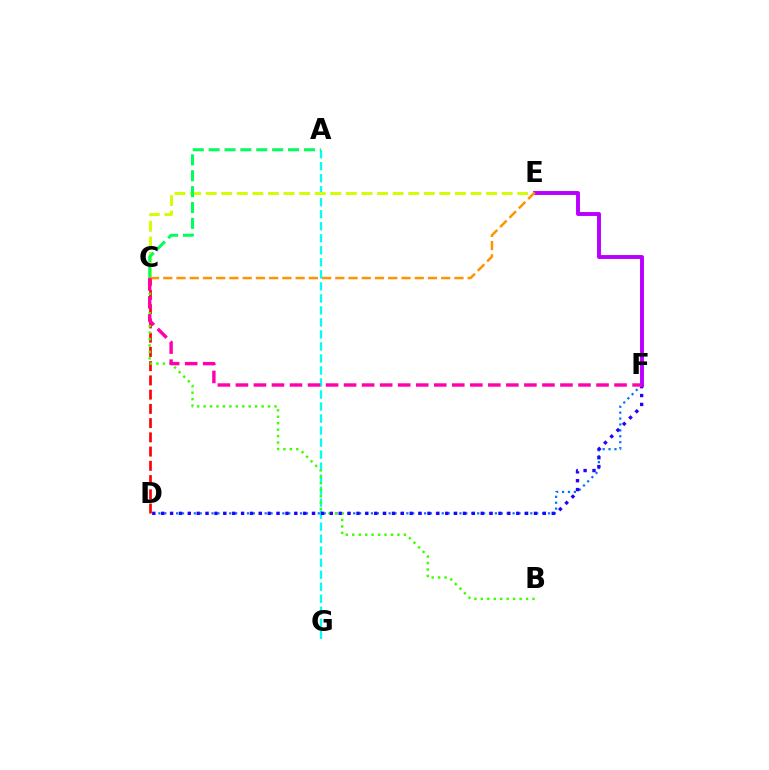{('D', 'F'): [{'color': '#0074ff', 'line_style': 'dotted', 'thickness': 1.6}, {'color': '#2500ff', 'line_style': 'dotted', 'thickness': 2.41}], ('A', 'G'): [{'color': '#00fff6', 'line_style': 'dashed', 'thickness': 1.63}], ('C', 'D'): [{'color': '#ff0000', 'line_style': 'dashed', 'thickness': 1.93}], ('C', 'E'): [{'color': '#d1ff00', 'line_style': 'dashed', 'thickness': 2.12}, {'color': '#ff9400', 'line_style': 'dashed', 'thickness': 1.8}], ('B', 'C'): [{'color': '#3dff00', 'line_style': 'dotted', 'thickness': 1.75}], ('A', 'C'): [{'color': '#00ff5c', 'line_style': 'dashed', 'thickness': 2.16}], ('E', 'F'): [{'color': '#b900ff', 'line_style': 'solid', 'thickness': 2.82}], ('C', 'F'): [{'color': '#ff00ac', 'line_style': 'dashed', 'thickness': 2.45}]}